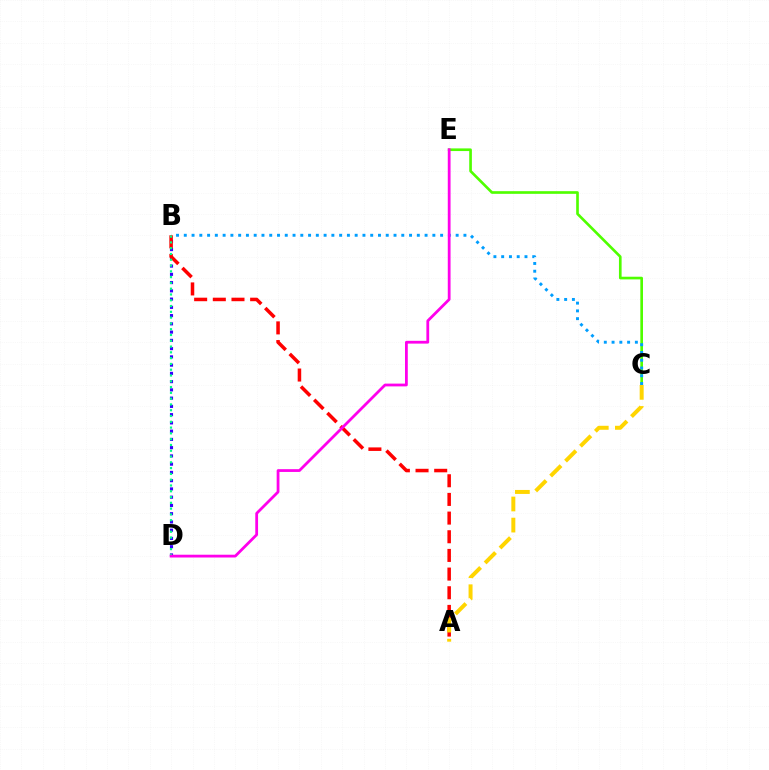{('B', 'D'): [{'color': '#3700ff', 'line_style': 'dotted', 'thickness': 2.24}, {'color': '#00ff86', 'line_style': 'dotted', 'thickness': 1.57}], ('C', 'E'): [{'color': '#4fff00', 'line_style': 'solid', 'thickness': 1.91}], ('B', 'C'): [{'color': '#009eff', 'line_style': 'dotted', 'thickness': 2.11}], ('A', 'B'): [{'color': '#ff0000', 'line_style': 'dashed', 'thickness': 2.54}], ('D', 'E'): [{'color': '#ff00ed', 'line_style': 'solid', 'thickness': 2.0}], ('A', 'C'): [{'color': '#ffd500', 'line_style': 'dashed', 'thickness': 2.87}]}